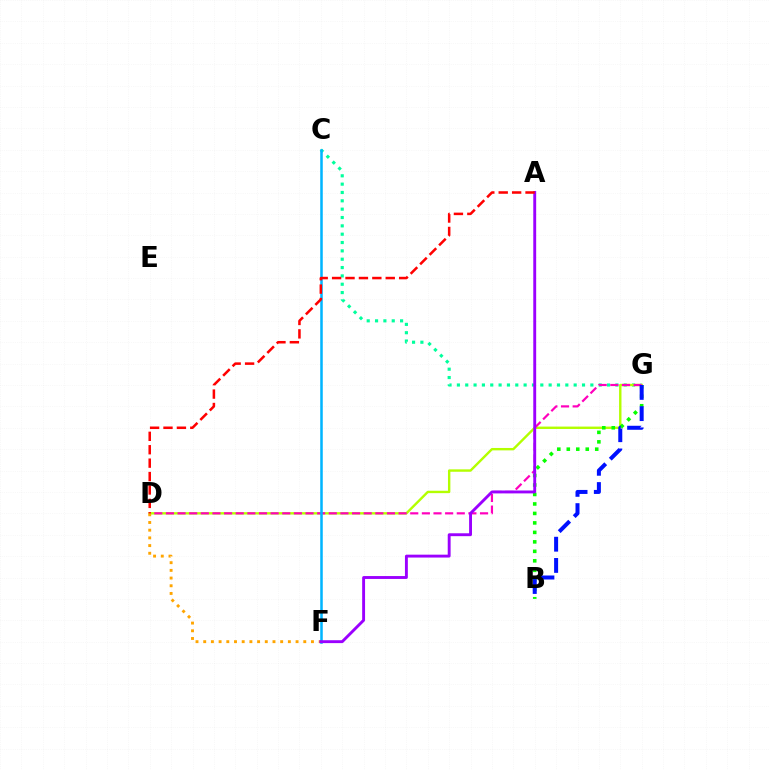{('C', 'G'): [{'color': '#00ff9d', 'line_style': 'dotted', 'thickness': 2.27}], ('D', 'G'): [{'color': '#b3ff00', 'line_style': 'solid', 'thickness': 1.73}, {'color': '#ff00bd', 'line_style': 'dashed', 'thickness': 1.58}], ('B', 'G'): [{'color': '#08ff00', 'line_style': 'dotted', 'thickness': 2.58}, {'color': '#0010ff', 'line_style': 'dashed', 'thickness': 2.88}], ('D', 'F'): [{'color': '#ffa500', 'line_style': 'dotted', 'thickness': 2.09}], ('C', 'F'): [{'color': '#00b5ff', 'line_style': 'solid', 'thickness': 1.82}], ('A', 'F'): [{'color': '#9b00ff', 'line_style': 'solid', 'thickness': 2.08}], ('A', 'D'): [{'color': '#ff0000', 'line_style': 'dashed', 'thickness': 1.82}]}